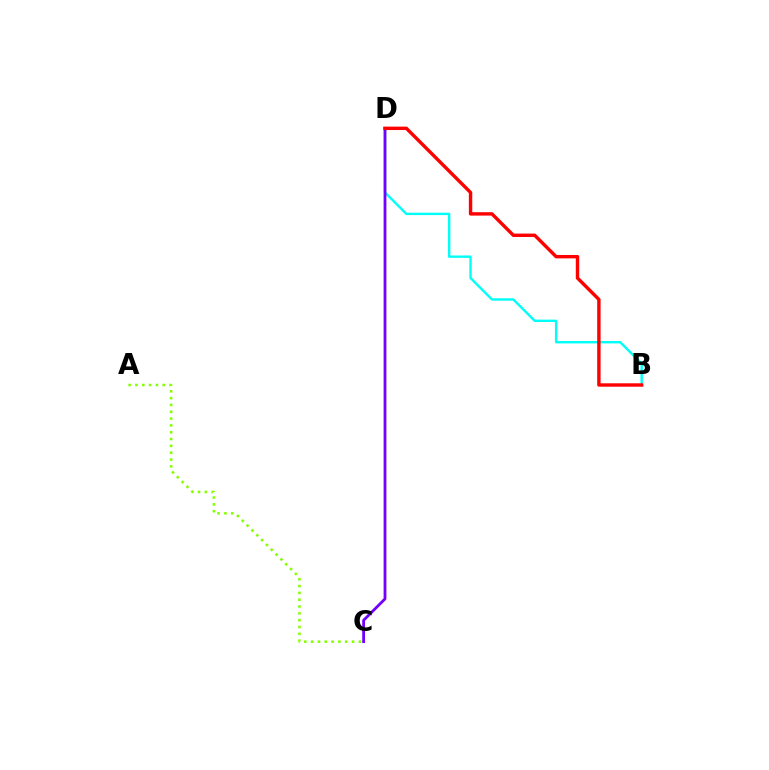{('A', 'C'): [{'color': '#84ff00', 'line_style': 'dotted', 'thickness': 1.85}], ('B', 'D'): [{'color': '#00fff6', 'line_style': 'solid', 'thickness': 1.72}, {'color': '#ff0000', 'line_style': 'solid', 'thickness': 2.45}], ('C', 'D'): [{'color': '#7200ff', 'line_style': 'solid', 'thickness': 2.01}]}